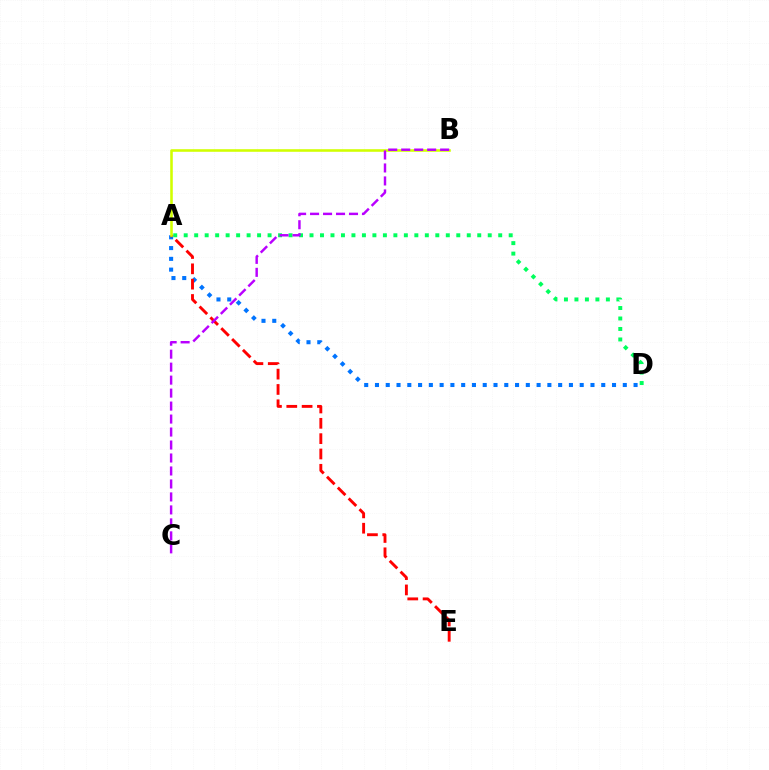{('A', 'D'): [{'color': '#00ff5c', 'line_style': 'dotted', 'thickness': 2.85}, {'color': '#0074ff', 'line_style': 'dotted', 'thickness': 2.93}], ('A', 'E'): [{'color': '#ff0000', 'line_style': 'dashed', 'thickness': 2.08}], ('A', 'B'): [{'color': '#d1ff00', 'line_style': 'solid', 'thickness': 1.85}], ('B', 'C'): [{'color': '#b900ff', 'line_style': 'dashed', 'thickness': 1.76}]}